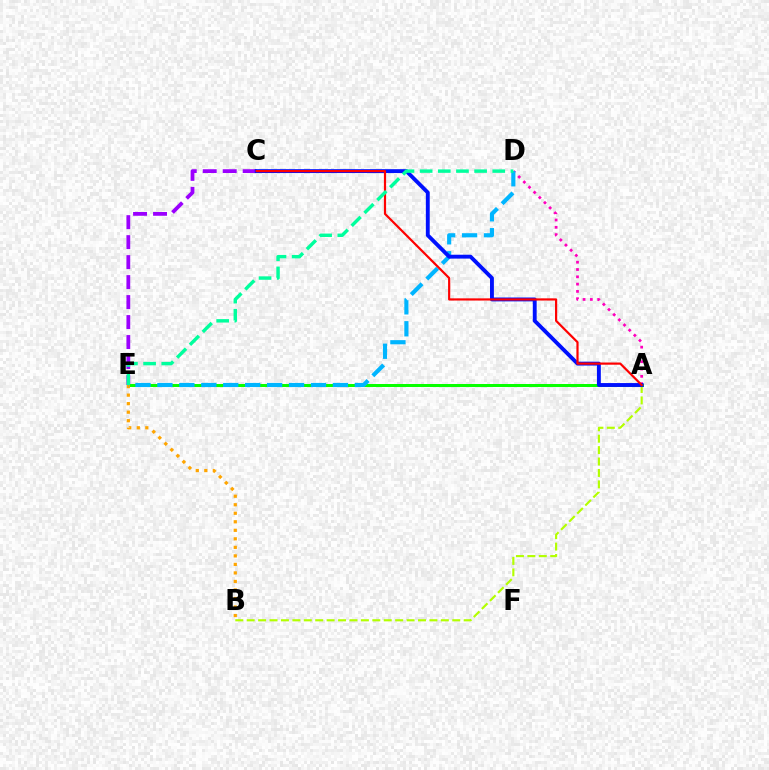{('C', 'E'): [{'color': '#9b00ff', 'line_style': 'dashed', 'thickness': 2.71}], ('A', 'E'): [{'color': '#08ff00', 'line_style': 'solid', 'thickness': 2.15}], ('A', 'D'): [{'color': '#ff00bd', 'line_style': 'dotted', 'thickness': 1.98}], ('B', 'E'): [{'color': '#ffa500', 'line_style': 'dotted', 'thickness': 2.32}], ('A', 'B'): [{'color': '#b3ff00', 'line_style': 'dashed', 'thickness': 1.55}], ('D', 'E'): [{'color': '#00b5ff', 'line_style': 'dashed', 'thickness': 2.98}, {'color': '#00ff9d', 'line_style': 'dashed', 'thickness': 2.47}], ('A', 'C'): [{'color': '#0010ff', 'line_style': 'solid', 'thickness': 2.79}, {'color': '#ff0000', 'line_style': 'solid', 'thickness': 1.58}]}